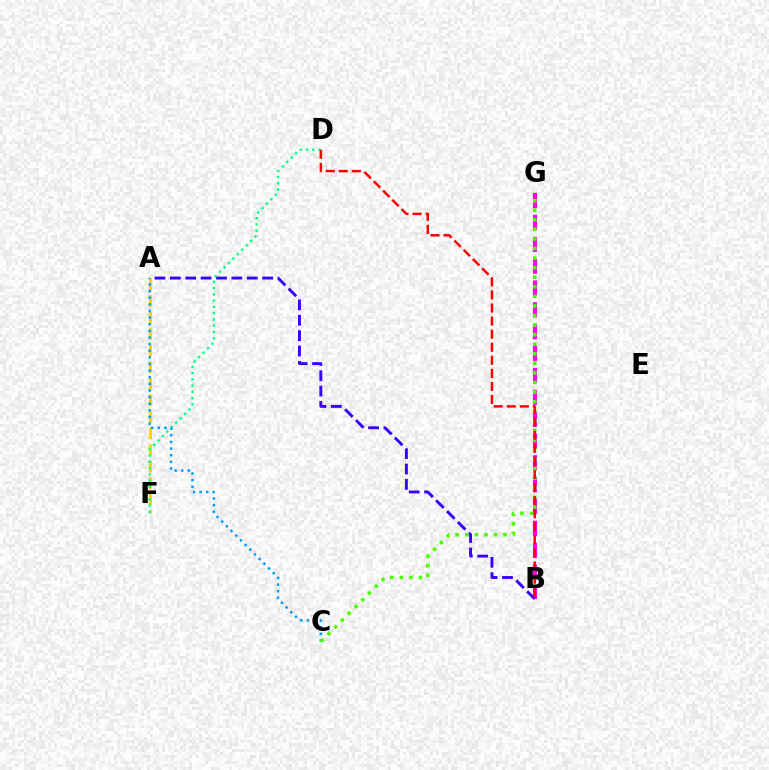{('B', 'G'): [{'color': '#ff00ed', 'line_style': 'dashed', 'thickness': 2.97}], ('A', 'B'): [{'color': '#3700ff', 'line_style': 'dashed', 'thickness': 2.09}], ('A', 'F'): [{'color': '#ffd500', 'line_style': 'dashed', 'thickness': 2.25}], ('D', 'F'): [{'color': '#00ff86', 'line_style': 'dotted', 'thickness': 1.7}], ('A', 'C'): [{'color': '#009eff', 'line_style': 'dotted', 'thickness': 1.8}], ('C', 'G'): [{'color': '#4fff00', 'line_style': 'dotted', 'thickness': 2.6}], ('B', 'D'): [{'color': '#ff0000', 'line_style': 'dashed', 'thickness': 1.78}]}